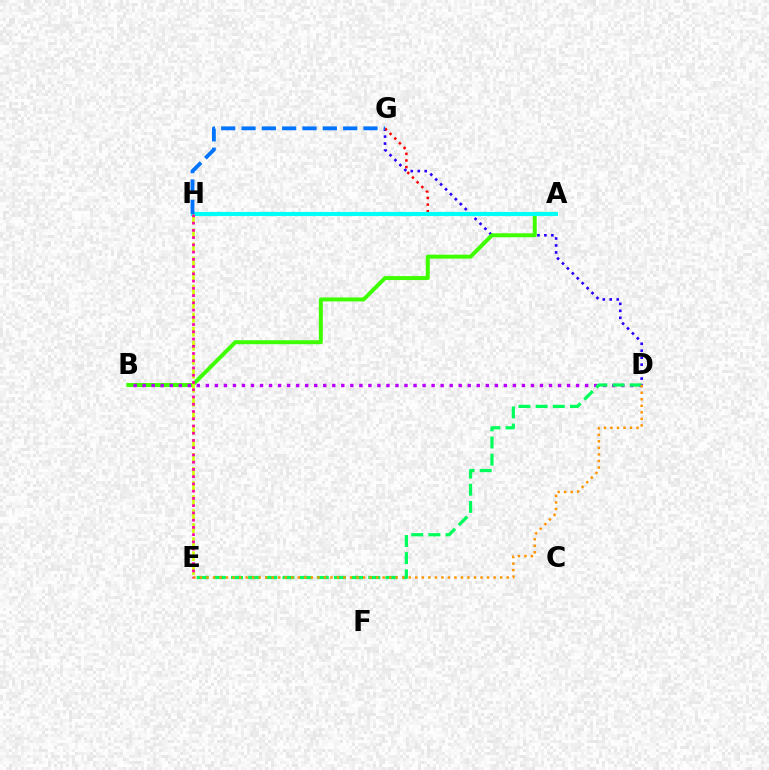{('D', 'G'): [{'color': '#2500ff', 'line_style': 'dotted', 'thickness': 1.89}], ('A', 'B'): [{'color': '#3dff00', 'line_style': 'solid', 'thickness': 2.85}], ('B', 'D'): [{'color': '#b900ff', 'line_style': 'dotted', 'thickness': 2.45}], ('A', 'G'): [{'color': '#ff0000', 'line_style': 'dotted', 'thickness': 1.8}], ('D', 'E'): [{'color': '#00ff5c', 'line_style': 'dashed', 'thickness': 2.33}, {'color': '#ff9400', 'line_style': 'dotted', 'thickness': 1.77}], ('A', 'H'): [{'color': '#00fff6', 'line_style': 'solid', 'thickness': 2.96}], ('G', 'H'): [{'color': '#0074ff', 'line_style': 'dashed', 'thickness': 2.76}], ('E', 'H'): [{'color': '#d1ff00', 'line_style': 'dashed', 'thickness': 1.91}, {'color': '#ff00ac', 'line_style': 'dotted', 'thickness': 1.97}]}